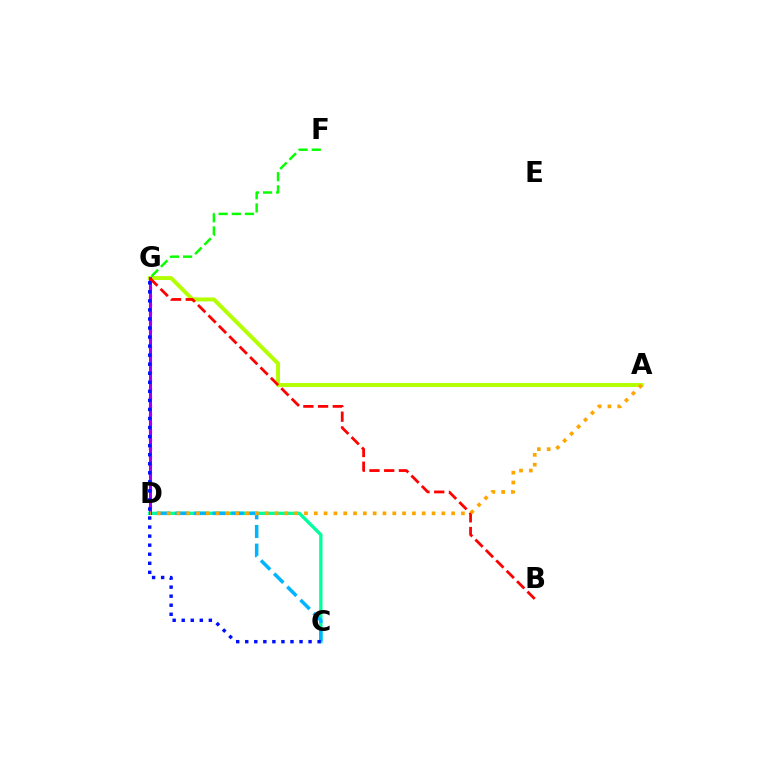{('A', 'G'): [{'color': '#b3ff00', 'line_style': 'solid', 'thickness': 2.83}], ('D', 'G'): [{'color': '#ff00bd', 'line_style': 'dotted', 'thickness': 2.29}, {'color': '#9b00ff', 'line_style': 'solid', 'thickness': 2.17}], ('C', 'D'): [{'color': '#00ff9d', 'line_style': 'solid', 'thickness': 2.4}, {'color': '#00b5ff', 'line_style': 'dashed', 'thickness': 2.53}], ('F', 'G'): [{'color': '#08ff00', 'line_style': 'dashed', 'thickness': 1.79}], ('B', 'G'): [{'color': '#ff0000', 'line_style': 'dashed', 'thickness': 2.0}], ('A', 'D'): [{'color': '#ffa500', 'line_style': 'dotted', 'thickness': 2.67}], ('C', 'G'): [{'color': '#0010ff', 'line_style': 'dotted', 'thickness': 2.46}]}